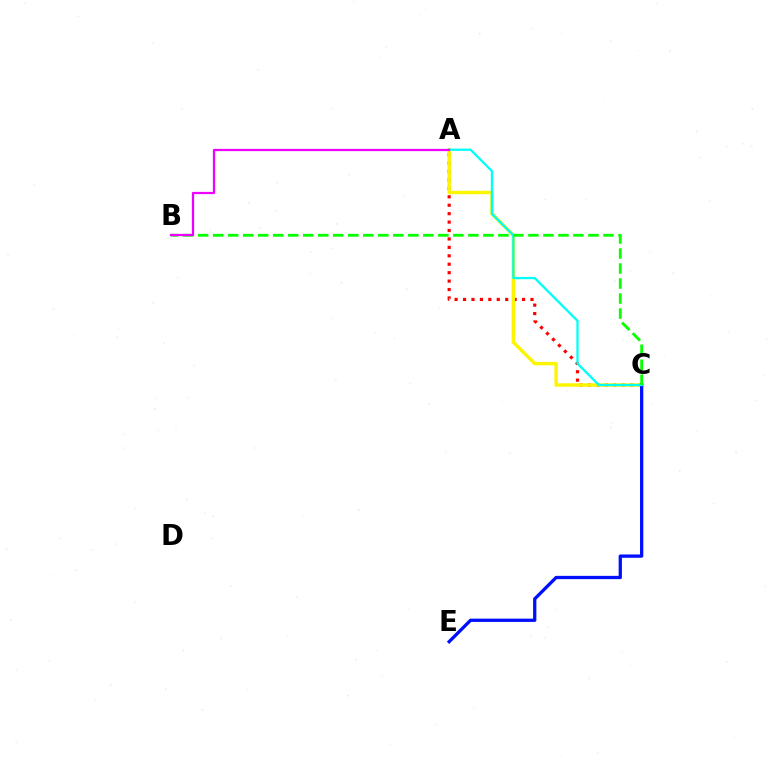{('A', 'C'): [{'color': '#ff0000', 'line_style': 'dotted', 'thickness': 2.29}, {'color': '#fcf500', 'line_style': 'solid', 'thickness': 2.46}, {'color': '#00fff6', 'line_style': 'solid', 'thickness': 1.65}], ('C', 'E'): [{'color': '#0010ff', 'line_style': 'solid', 'thickness': 2.37}], ('B', 'C'): [{'color': '#08ff00', 'line_style': 'dashed', 'thickness': 2.04}], ('A', 'B'): [{'color': '#ee00ff', 'line_style': 'solid', 'thickness': 1.62}]}